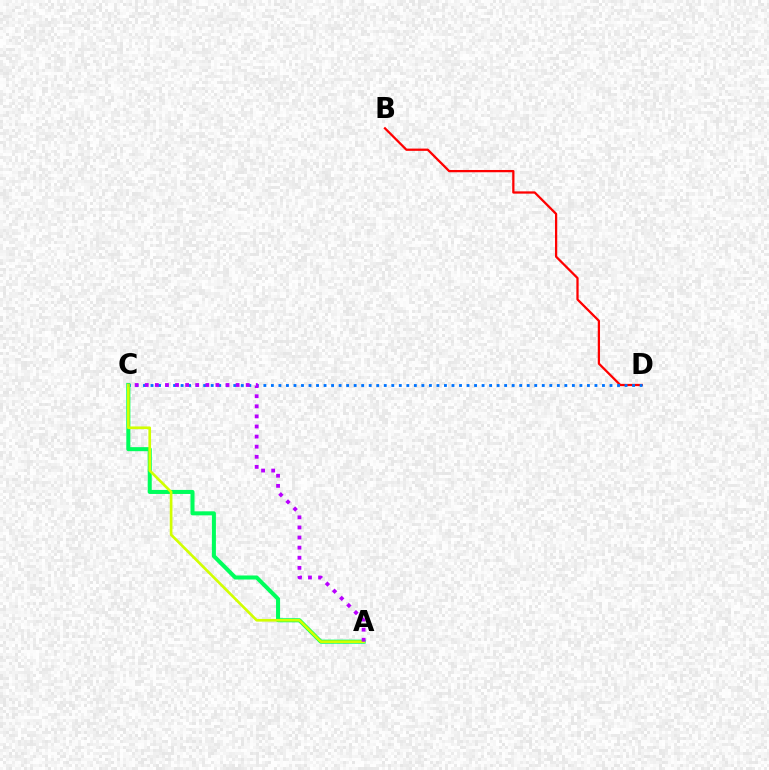{('B', 'D'): [{'color': '#ff0000', 'line_style': 'solid', 'thickness': 1.63}], ('C', 'D'): [{'color': '#0074ff', 'line_style': 'dotted', 'thickness': 2.04}], ('A', 'C'): [{'color': '#00ff5c', 'line_style': 'solid', 'thickness': 2.91}, {'color': '#d1ff00', 'line_style': 'solid', 'thickness': 1.92}, {'color': '#b900ff', 'line_style': 'dotted', 'thickness': 2.74}]}